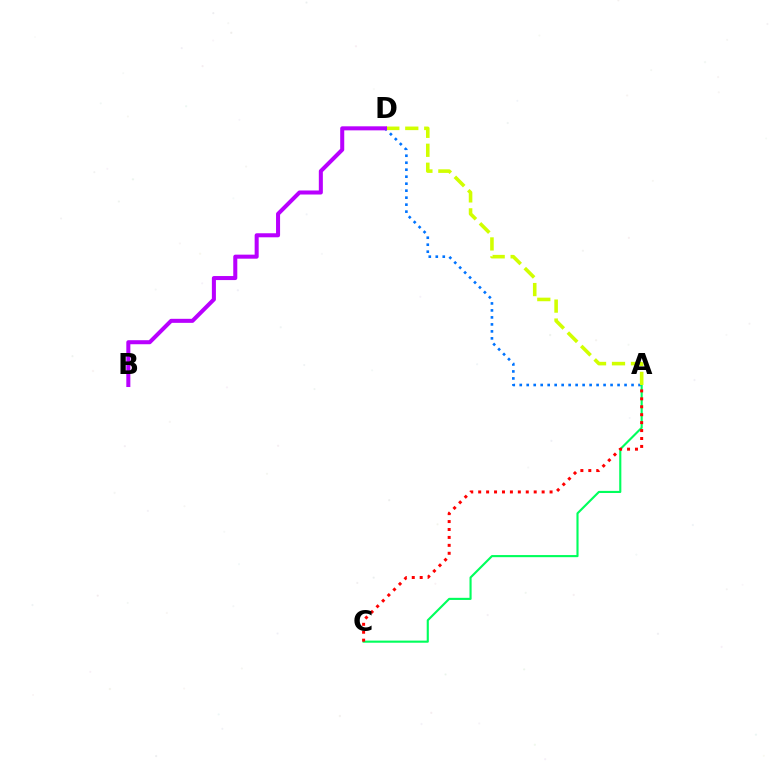{('A', 'D'): [{'color': '#0074ff', 'line_style': 'dotted', 'thickness': 1.9}, {'color': '#d1ff00', 'line_style': 'dashed', 'thickness': 2.58}], ('A', 'C'): [{'color': '#00ff5c', 'line_style': 'solid', 'thickness': 1.53}, {'color': '#ff0000', 'line_style': 'dotted', 'thickness': 2.16}], ('B', 'D'): [{'color': '#b900ff', 'line_style': 'solid', 'thickness': 2.9}]}